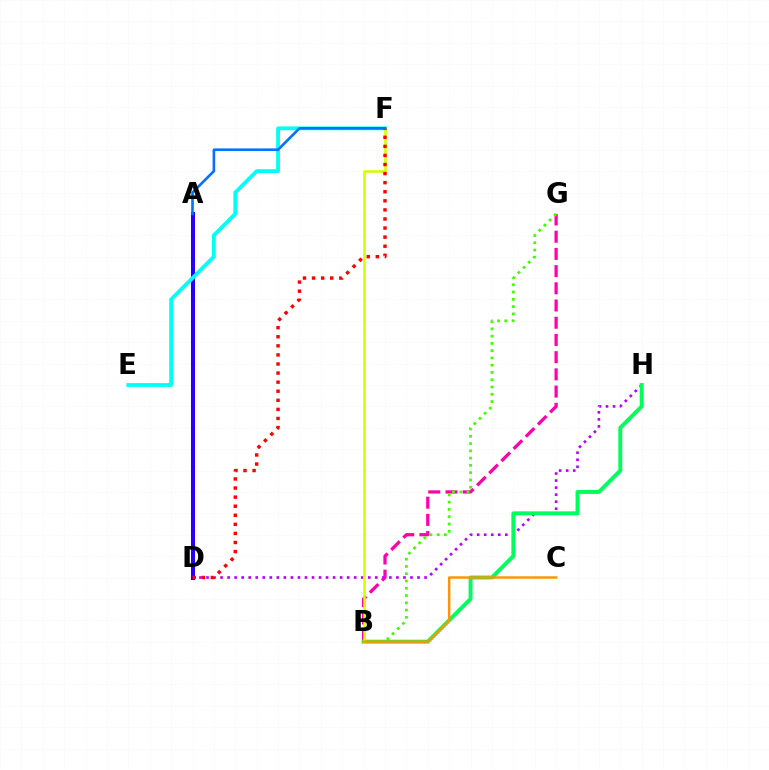{('D', 'H'): [{'color': '#b900ff', 'line_style': 'dotted', 'thickness': 1.91}], ('B', 'G'): [{'color': '#ff00ac', 'line_style': 'dashed', 'thickness': 2.34}, {'color': '#3dff00', 'line_style': 'dotted', 'thickness': 1.98}], ('A', 'D'): [{'color': '#2500ff', 'line_style': 'solid', 'thickness': 2.9}], ('B', 'H'): [{'color': '#00ff5c', 'line_style': 'solid', 'thickness': 2.83}], ('E', 'F'): [{'color': '#00fff6', 'line_style': 'solid', 'thickness': 2.74}], ('B', 'F'): [{'color': '#d1ff00', 'line_style': 'solid', 'thickness': 1.85}], ('D', 'F'): [{'color': '#ff0000', 'line_style': 'dotted', 'thickness': 2.47}], ('B', 'C'): [{'color': '#ff9400', 'line_style': 'solid', 'thickness': 1.75}], ('A', 'F'): [{'color': '#0074ff', 'line_style': 'solid', 'thickness': 1.9}]}